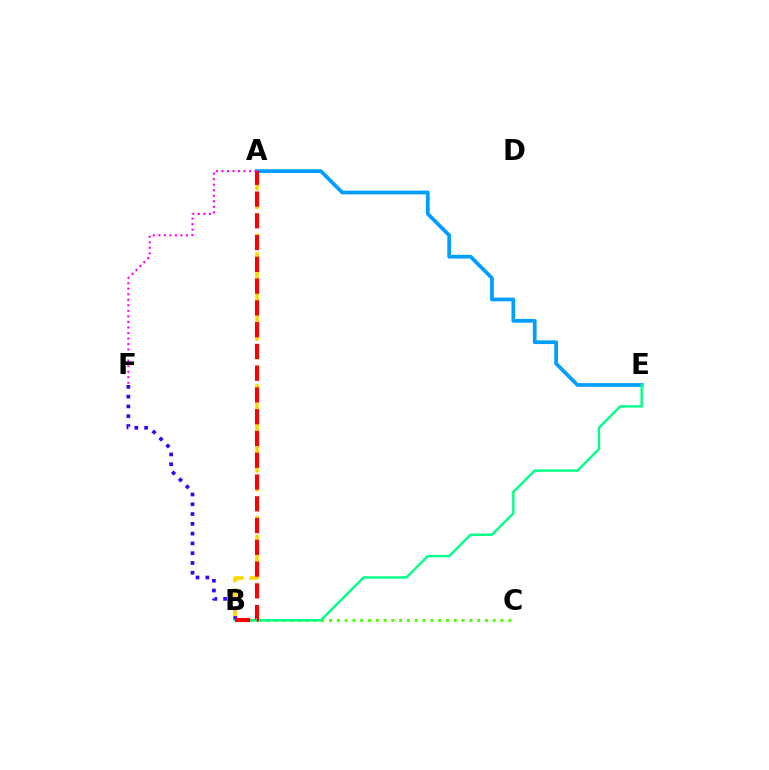{('B', 'C'): [{'color': '#4fff00', 'line_style': 'dotted', 'thickness': 2.12}], ('A', 'B'): [{'color': '#ffd500', 'line_style': 'dashed', 'thickness': 2.56}, {'color': '#ff0000', 'line_style': 'dashed', 'thickness': 2.96}], ('A', 'E'): [{'color': '#009eff', 'line_style': 'solid', 'thickness': 2.69}], ('B', 'F'): [{'color': '#3700ff', 'line_style': 'dotted', 'thickness': 2.66}], ('B', 'E'): [{'color': '#00ff86', 'line_style': 'solid', 'thickness': 1.74}], ('A', 'F'): [{'color': '#ff00ed', 'line_style': 'dotted', 'thickness': 1.5}]}